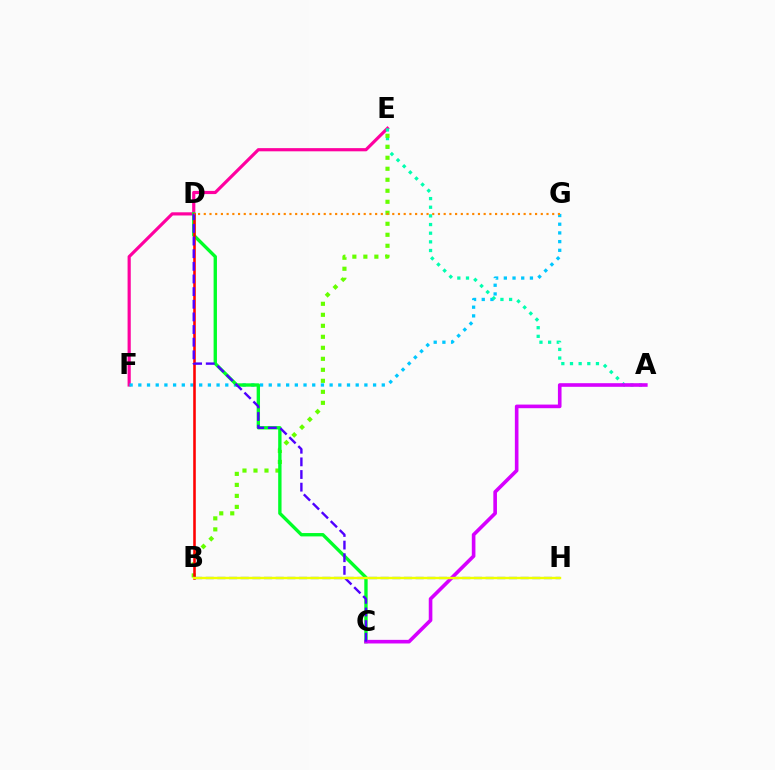{('E', 'F'): [{'color': '#ff00a0', 'line_style': 'solid', 'thickness': 2.29}], ('F', 'G'): [{'color': '#00c7ff', 'line_style': 'dotted', 'thickness': 2.36}], ('A', 'E'): [{'color': '#00ffaf', 'line_style': 'dotted', 'thickness': 2.35}], ('B', 'E'): [{'color': '#66ff00', 'line_style': 'dotted', 'thickness': 2.99}], ('C', 'D'): [{'color': '#00ff27', 'line_style': 'solid', 'thickness': 2.41}, {'color': '#4f00ff', 'line_style': 'dashed', 'thickness': 1.72}], ('B', 'D'): [{'color': '#ff0000', 'line_style': 'solid', 'thickness': 1.85}], ('A', 'C'): [{'color': '#d600ff', 'line_style': 'solid', 'thickness': 2.6}], ('B', 'H'): [{'color': '#003fff', 'line_style': 'dashed', 'thickness': 1.58}, {'color': '#eeff00', 'line_style': 'solid', 'thickness': 1.73}], ('D', 'G'): [{'color': '#ff8800', 'line_style': 'dotted', 'thickness': 1.55}]}